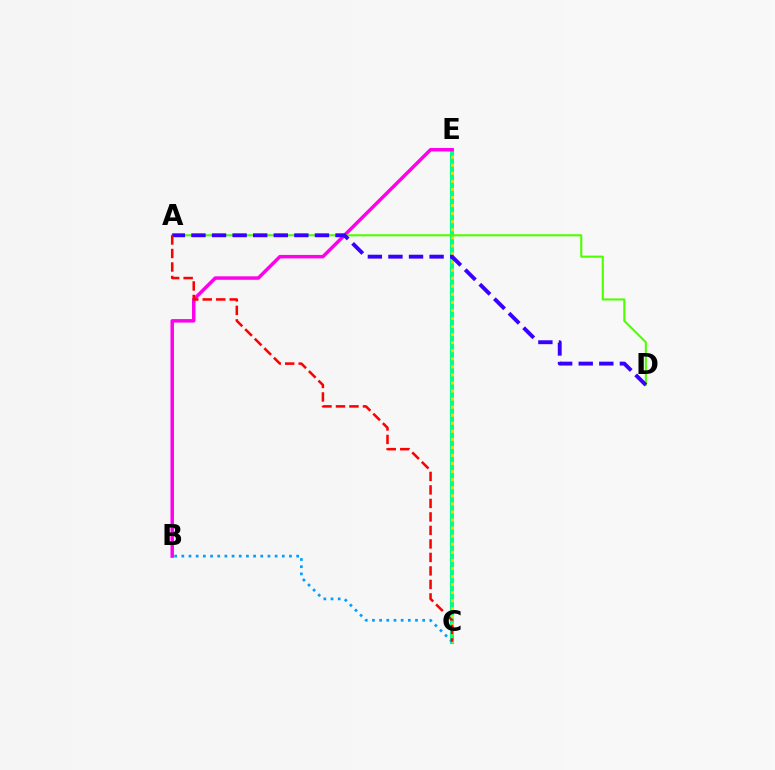{('C', 'E'): [{'color': '#00ff86', 'line_style': 'solid', 'thickness': 2.93}, {'color': '#ffd500', 'line_style': 'dotted', 'thickness': 2.19}], ('B', 'E'): [{'color': '#ff00ed', 'line_style': 'solid', 'thickness': 2.5}], ('A', 'D'): [{'color': '#4fff00', 'line_style': 'solid', 'thickness': 1.51}, {'color': '#3700ff', 'line_style': 'dashed', 'thickness': 2.8}], ('B', 'C'): [{'color': '#009eff', 'line_style': 'dotted', 'thickness': 1.95}], ('A', 'C'): [{'color': '#ff0000', 'line_style': 'dashed', 'thickness': 1.83}]}